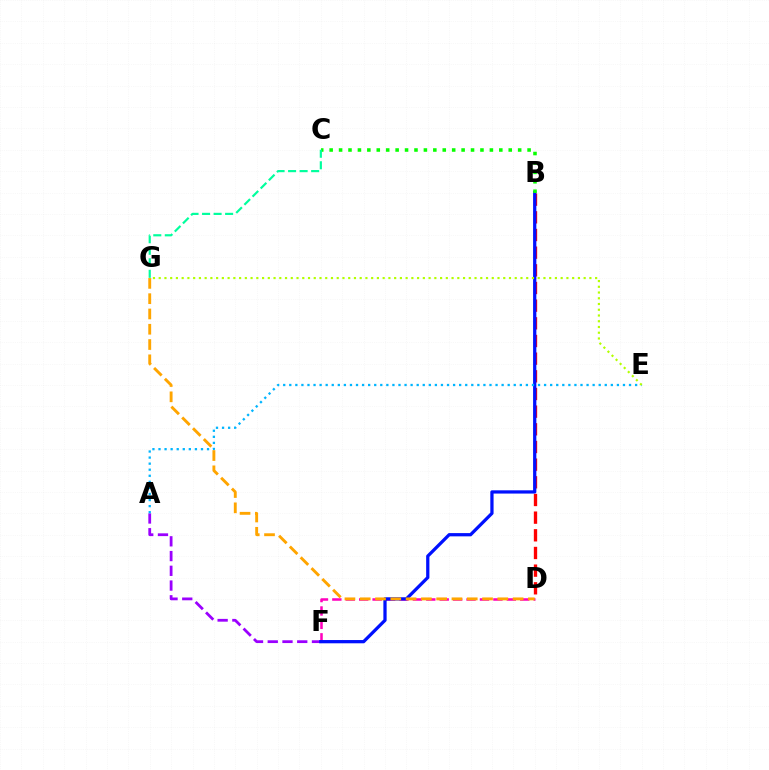{('D', 'F'): [{'color': '#ff00bd', 'line_style': 'dashed', 'thickness': 1.82}], ('B', 'D'): [{'color': '#ff0000', 'line_style': 'dashed', 'thickness': 2.4}], ('A', 'F'): [{'color': '#9b00ff', 'line_style': 'dashed', 'thickness': 2.0}], ('B', 'F'): [{'color': '#0010ff', 'line_style': 'solid', 'thickness': 2.34}], ('B', 'C'): [{'color': '#08ff00', 'line_style': 'dotted', 'thickness': 2.56}], ('A', 'E'): [{'color': '#00b5ff', 'line_style': 'dotted', 'thickness': 1.65}], ('D', 'G'): [{'color': '#ffa500', 'line_style': 'dashed', 'thickness': 2.08}], ('E', 'G'): [{'color': '#b3ff00', 'line_style': 'dotted', 'thickness': 1.56}], ('C', 'G'): [{'color': '#00ff9d', 'line_style': 'dashed', 'thickness': 1.57}]}